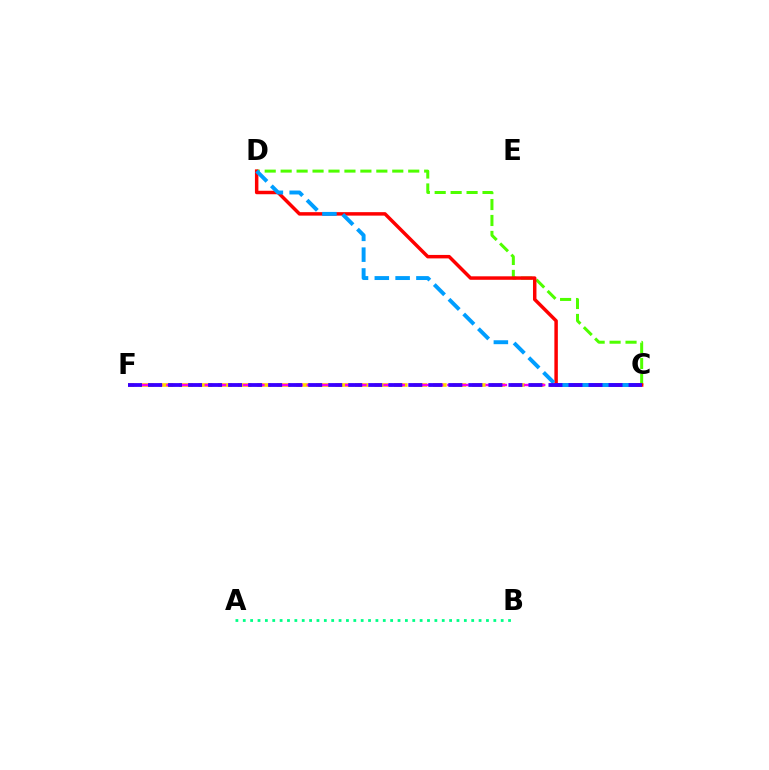{('C', 'D'): [{'color': '#4fff00', 'line_style': 'dashed', 'thickness': 2.17}, {'color': '#ff0000', 'line_style': 'solid', 'thickness': 2.5}, {'color': '#009eff', 'line_style': 'dashed', 'thickness': 2.83}], ('C', 'F'): [{'color': '#ffd500', 'line_style': 'dashed', 'thickness': 2.65}, {'color': '#ff00ed', 'line_style': 'dashed', 'thickness': 1.73}, {'color': '#3700ff', 'line_style': 'dashed', 'thickness': 2.72}], ('A', 'B'): [{'color': '#00ff86', 'line_style': 'dotted', 'thickness': 2.0}]}